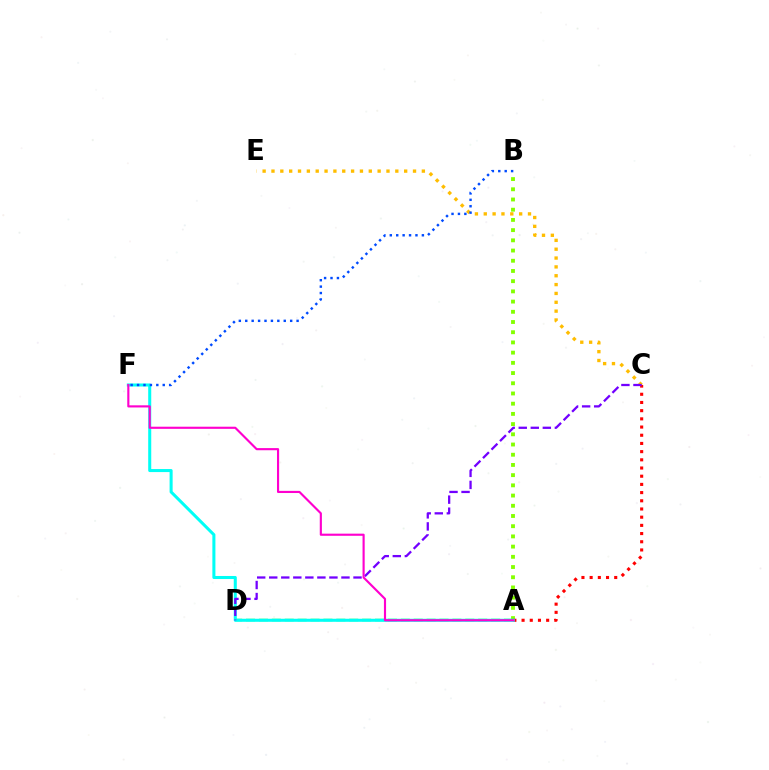{('A', 'B'): [{'color': '#84ff00', 'line_style': 'dotted', 'thickness': 2.77}], ('C', 'E'): [{'color': '#ffbd00', 'line_style': 'dotted', 'thickness': 2.4}], ('A', 'C'): [{'color': '#ff0000', 'line_style': 'dotted', 'thickness': 2.23}], ('A', 'D'): [{'color': '#00ff39', 'line_style': 'dashed', 'thickness': 1.75}], ('A', 'F'): [{'color': '#00fff6', 'line_style': 'solid', 'thickness': 2.19}, {'color': '#ff00cf', 'line_style': 'solid', 'thickness': 1.54}], ('B', 'F'): [{'color': '#004bff', 'line_style': 'dotted', 'thickness': 1.74}], ('C', 'D'): [{'color': '#7200ff', 'line_style': 'dashed', 'thickness': 1.64}]}